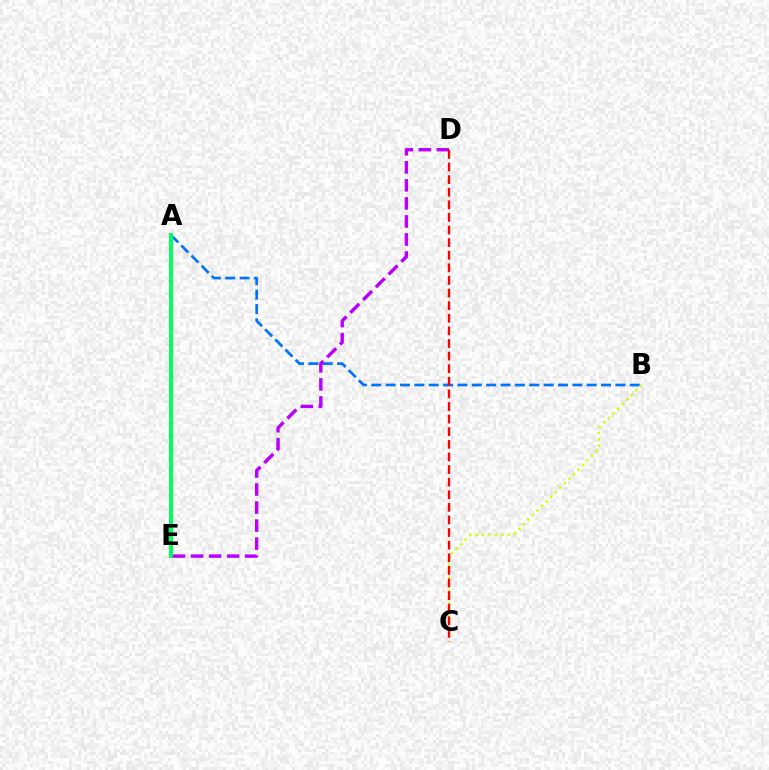{('A', 'B'): [{'color': '#0074ff', 'line_style': 'dashed', 'thickness': 1.95}], ('A', 'E'): [{'color': '#00ff5c', 'line_style': 'solid', 'thickness': 2.85}], ('B', 'C'): [{'color': '#d1ff00', 'line_style': 'dotted', 'thickness': 1.75}], ('D', 'E'): [{'color': '#b900ff', 'line_style': 'dashed', 'thickness': 2.45}], ('C', 'D'): [{'color': '#ff0000', 'line_style': 'dashed', 'thickness': 1.71}]}